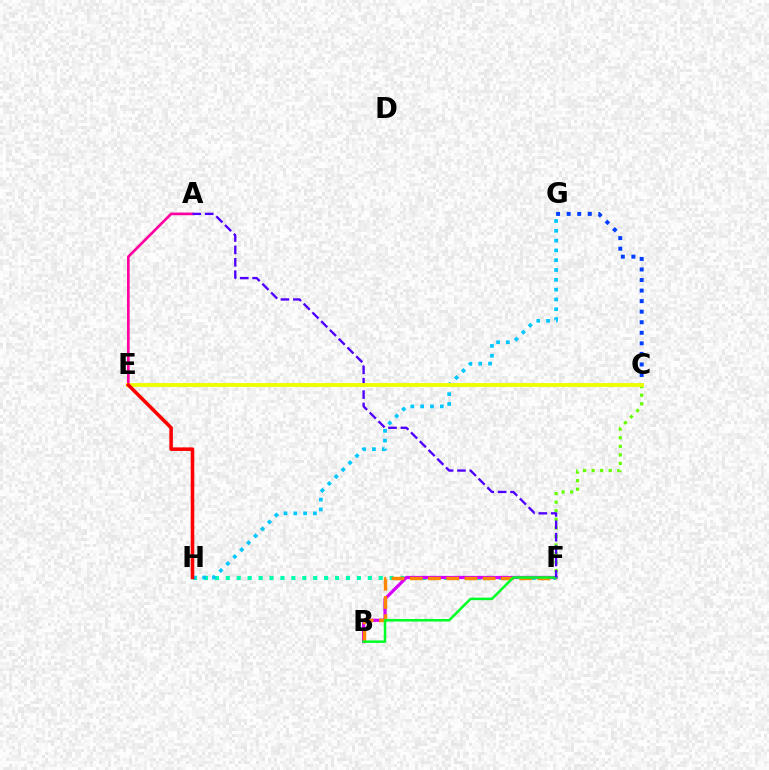{('C', 'F'): [{'color': '#66ff00', 'line_style': 'dotted', 'thickness': 2.33}], ('F', 'H'): [{'color': '#00ffaf', 'line_style': 'dotted', 'thickness': 2.97}], ('B', 'F'): [{'color': '#d600ff', 'line_style': 'solid', 'thickness': 2.33}, {'color': '#ff8800', 'line_style': 'dashed', 'thickness': 2.48}, {'color': '#00ff27', 'line_style': 'solid', 'thickness': 1.81}], ('A', 'E'): [{'color': '#ff00a0', 'line_style': 'solid', 'thickness': 1.93}], ('C', 'G'): [{'color': '#003fff', 'line_style': 'dotted', 'thickness': 2.87}], ('A', 'F'): [{'color': '#4f00ff', 'line_style': 'dashed', 'thickness': 1.68}], ('G', 'H'): [{'color': '#00c7ff', 'line_style': 'dotted', 'thickness': 2.67}], ('C', 'E'): [{'color': '#eeff00', 'line_style': 'solid', 'thickness': 2.78}], ('E', 'H'): [{'color': '#ff0000', 'line_style': 'solid', 'thickness': 2.56}]}